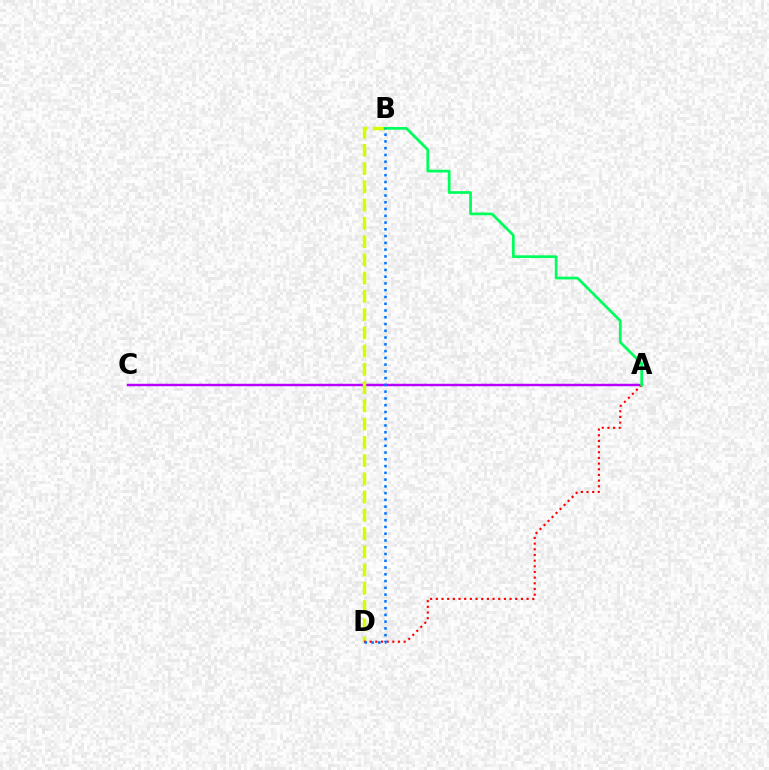{('A', 'C'): [{'color': '#b900ff', 'line_style': 'solid', 'thickness': 1.77}], ('B', 'D'): [{'color': '#d1ff00', 'line_style': 'dashed', 'thickness': 2.48}, {'color': '#0074ff', 'line_style': 'dotted', 'thickness': 1.84}], ('A', 'D'): [{'color': '#ff0000', 'line_style': 'dotted', 'thickness': 1.54}], ('A', 'B'): [{'color': '#00ff5c', 'line_style': 'solid', 'thickness': 1.97}]}